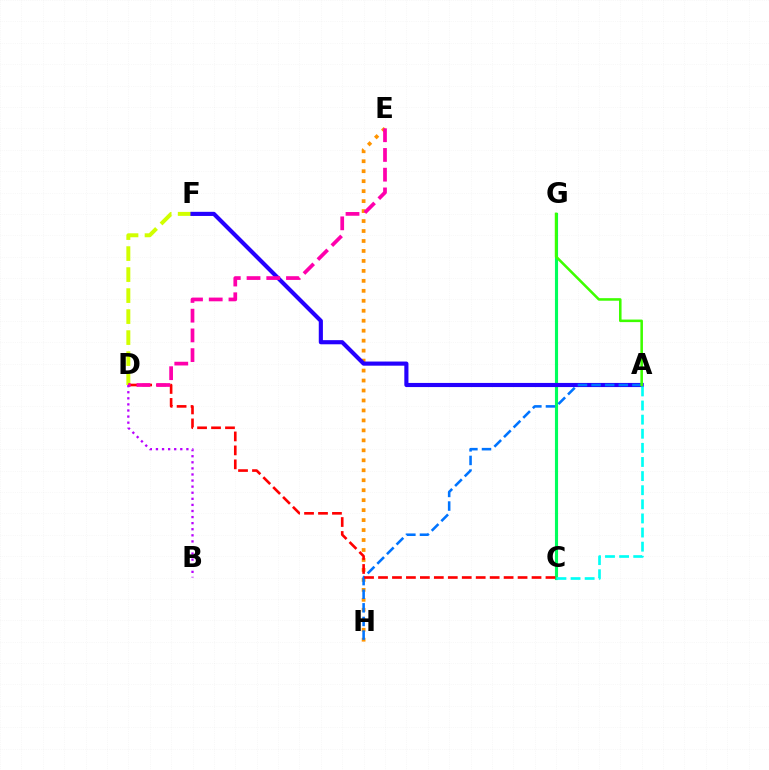{('C', 'G'): [{'color': '#00ff5c', 'line_style': 'solid', 'thickness': 2.24}], ('D', 'F'): [{'color': '#d1ff00', 'line_style': 'dashed', 'thickness': 2.85}], ('E', 'H'): [{'color': '#ff9400', 'line_style': 'dotted', 'thickness': 2.71}], ('A', 'F'): [{'color': '#2500ff', 'line_style': 'solid', 'thickness': 2.98}], ('A', 'H'): [{'color': '#0074ff', 'line_style': 'dashed', 'thickness': 1.85}], ('C', 'D'): [{'color': '#ff0000', 'line_style': 'dashed', 'thickness': 1.9}], ('A', 'G'): [{'color': '#3dff00', 'line_style': 'solid', 'thickness': 1.84}], ('D', 'E'): [{'color': '#ff00ac', 'line_style': 'dashed', 'thickness': 2.68}], ('B', 'D'): [{'color': '#b900ff', 'line_style': 'dotted', 'thickness': 1.65}], ('A', 'C'): [{'color': '#00fff6', 'line_style': 'dashed', 'thickness': 1.92}]}